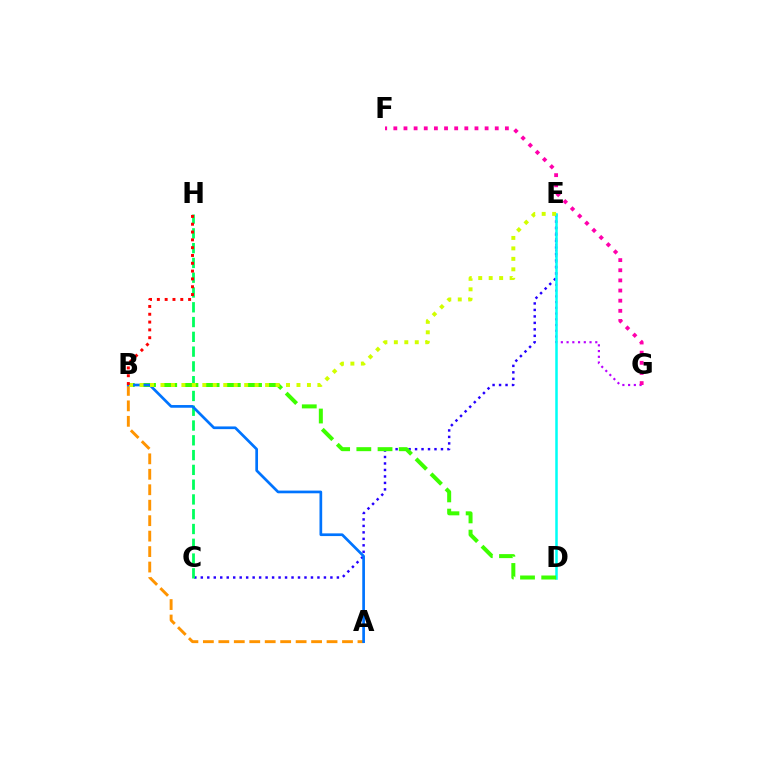{('C', 'E'): [{'color': '#2500ff', 'line_style': 'dotted', 'thickness': 1.76}], ('E', 'G'): [{'color': '#b900ff', 'line_style': 'dotted', 'thickness': 1.56}], ('C', 'H'): [{'color': '#00ff5c', 'line_style': 'dashed', 'thickness': 2.01}], ('D', 'E'): [{'color': '#00fff6', 'line_style': 'solid', 'thickness': 1.82}], ('B', 'D'): [{'color': '#3dff00', 'line_style': 'dashed', 'thickness': 2.88}], ('A', 'B'): [{'color': '#ff9400', 'line_style': 'dashed', 'thickness': 2.1}, {'color': '#0074ff', 'line_style': 'solid', 'thickness': 1.94}], ('F', 'G'): [{'color': '#ff00ac', 'line_style': 'dotted', 'thickness': 2.76}], ('B', 'E'): [{'color': '#d1ff00', 'line_style': 'dotted', 'thickness': 2.84}], ('B', 'H'): [{'color': '#ff0000', 'line_style': 'dotted', 'thickness': 2.12}]}